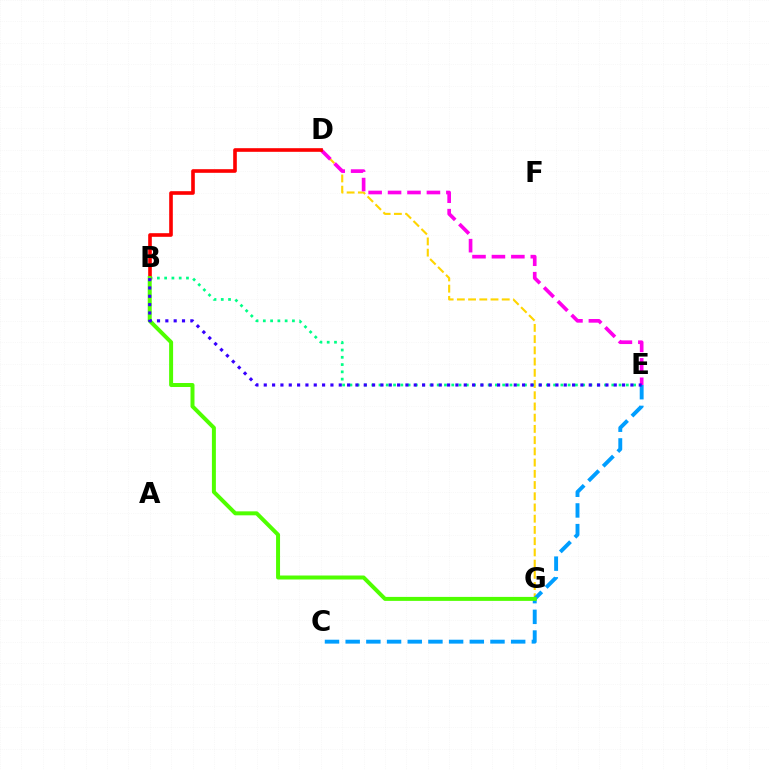{('D', 'G'): [{'color': '#ffd500', 'line_style': 'dashed', 'thickness': 1.52}], ('B', 'E'): [{'color': '#00ff86', 'line_style': 'dotted', 'thickness': 1.98}, {'color': '#3700ff', 'line_style': 'dotted', 'thickness': 2.26}], ('D', 'E'): [{'color': '#ff00ed', 'line_style': 'dashed', 'thickness': 2.64}], ('B', 'D'): [{'color': '#ff0000', 'line_style': 'solid', 'thickness': 2.61}], ('C', 'E'): [{'color': '#009eff', 'line_style': 'dashed', 'thickness': 2.81}], ('B', 'G'): [{'color': '#4fff00', 'line_style': 'solid', 'thickness': 2.86}]}